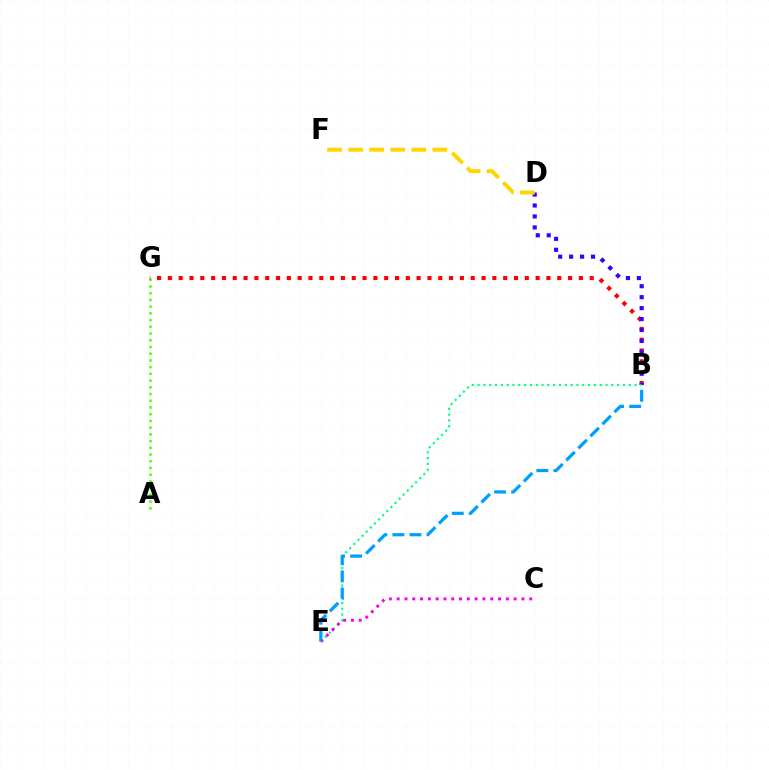{('A', 'G'): [{'color': '#4fff00', 'line_style': 'dotted', 'thickness': 1.83}], ('B', 'G'): [{'color': '#ff0000', 'line_style': 'dotted', 'thickness': 2.94}], ('B', 'D'): [{'color': '#3700ff', 'line_style': 'dotted', 'thickness': 2.97}], ('D', 'F'): [{'color': '#ffd500', 'line_style': 'dashed', 'thickness': 2.86}], ('B', 'E'): [{'color': '#00ff86', 'line_style': 'dotted', 'thickness': 1.58}, {'color': '#009eff', 'line_style': 'dashed', 'thickness': 2.32}], ('C', 'E'): [{'color': '#ff00ed', 'line_style': 'dotted', 'thickness': 2.12}]}